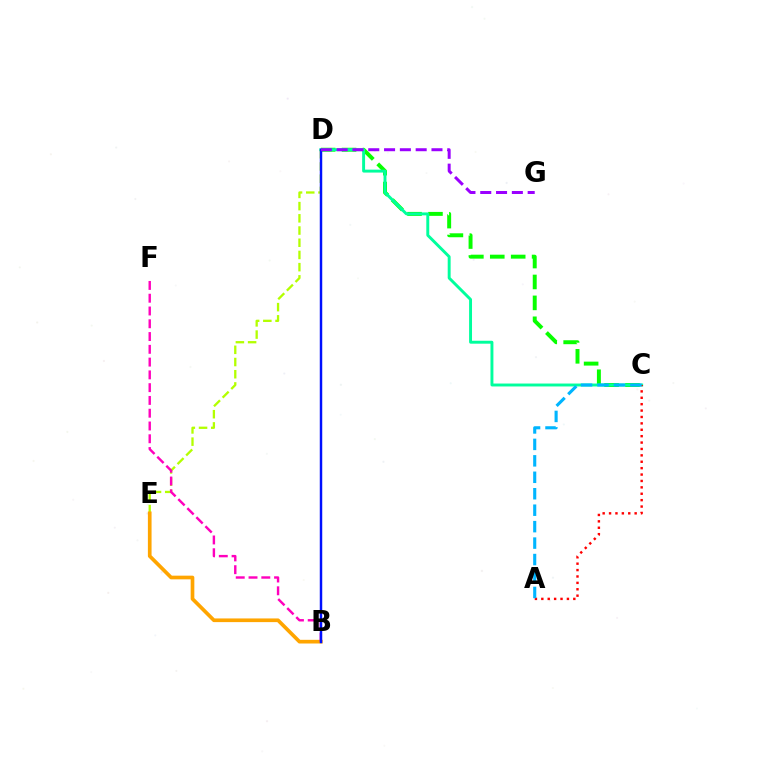{('D', 'E'): [{'color': '#b3ff00', 'line_style': 'dashed', 'thickness': 1.66}], ('C', 'D'): [{'color': '#08ff00', 'line_style': 'dashed', 'thickness': 2.84}, {'color': '#00ff9d', 'line_style': 'solid', 'thickness': 2.1}], ('A', 'C'): [{'color': '#ff0000', 'line_style': 'dotted', 'thickness': 1.74}, {'color': '#00b5ff', 'line_style': 'dashed', 'thickness': 2.23}], ('B', 'E'): [{'color': '#ffa500', 'line_style': 'solid', 'thickness': 2.65}], ('B', 'F'): [{'color': '#ff00bd', 'line_style': 'dashed', 'thickness': 1.74}], ('B', 'D'): [{'color': '#0010ff', 'line_style': 'solid', 'thickness': 1.77}], ('D', 'G'): [{'color': '#9b00ff', 'line_style': 'dashed', 'thickness': 2.15}]}